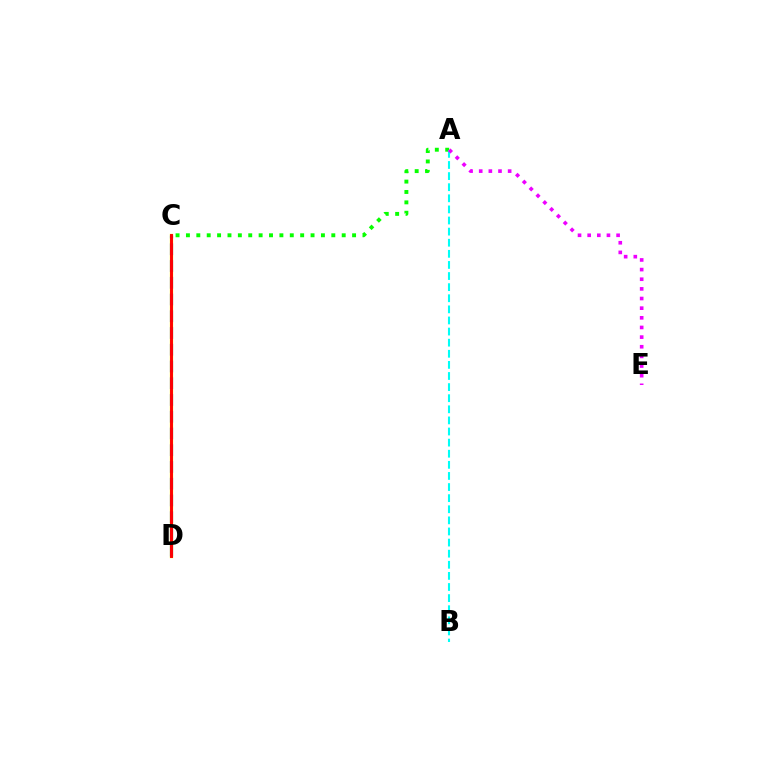{('C', 'D'): [{'color': '#fcf500', 'line_style': 'solid', 'thickness': 2.39}, {'color': '#0010ff', 'line_style': 'dashed', 'thickness': 2.27}, {'color': '#ff0000', 'line_style': 'solid', 'thickness': 2.11}], ('A', 'C'): [{'color': '#08ff00', 'line_style': 'dotted', 'thickness': 2.82}], ('A', 'B'): [{'color': '#00fff6', 'line_style': 'dashed', 'thickness': 1.51}], ('A', 'E'): [{'color': '#ee00ff', 'line_style': 'dotted', 'thickness': 2.62}]}